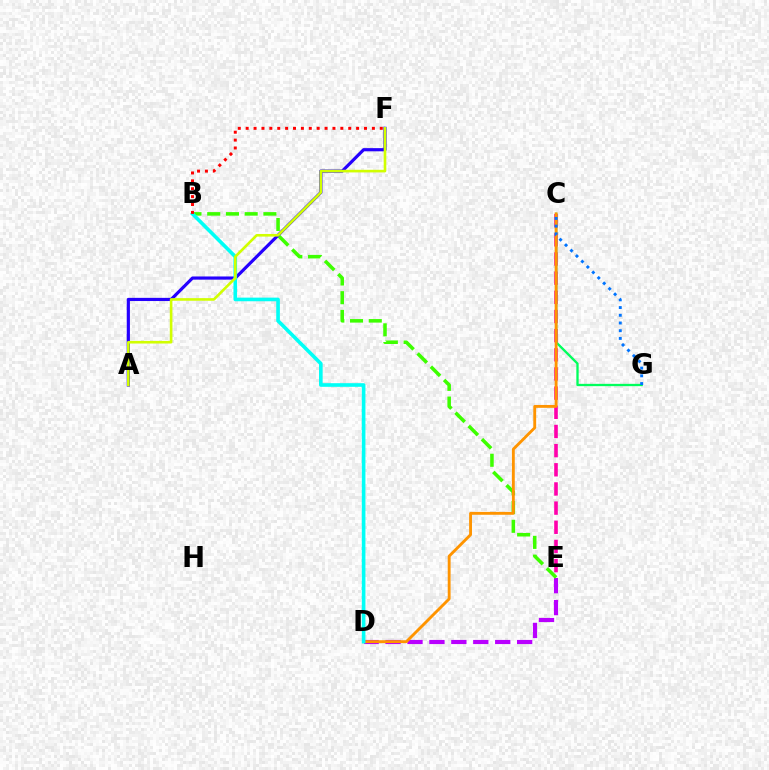{('C', 'E'): [{'color': '#ff00ac', 'line_style': 'dashed', 'thickness': 2.6}], ('C', 'G'): [{'color': '#00ff5c', 'line_style': 'solid', 'thickness': 1.66}, {'color': '#0074ff', 'line_style': 'dotted', 'thickness': 2.1}], ('D', 'E'): [{'color': '#b900ff', 'line_style': 'dashed', 'thickness': 2.98}], ('B', 'E'): [{'color': '#3dff00', 'line_style': 'dashed', 'thickness': 2.54}], ('C', 'D'): [{'color': '#ff9400', 'line_style': 'solid', 'thickness': 2.07}], ('A', 'F'): [{'color': '#2500ff', 'line_style': 'solid', 'thickness': 2.28}, {'color': '#d1ff00', 'line_style': 'solid', 'thickness': 1.89}], ('B', 'D'): [{'color': '#00fff6', 'line_style': 'solid', 'thickness': 2.61}], ('B', 'F'): [{'color': '#ff0000', 'line_style': 'dotted', 'thickness': 2.14}]}